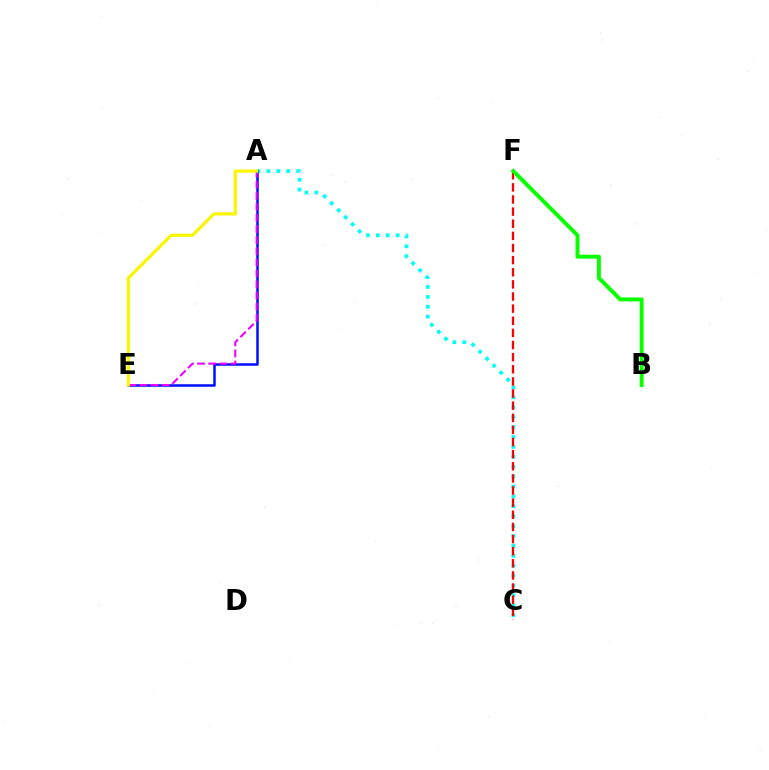{('A', 'C'): [{'color': '#00fff6', 'line_style': 'dotted', 'thickness': 2.69}], ('A', 'E'): [{'color': '#0010ff', 'line_style': 'solid', 'thickness': 1.81}, {'color': '#ee00ff', 'line_style': 'dashed', 'thickness': 1.51}, {'color': '#fcf500', 'line_style': 'solid', 'thickness': 2.3}], ('C', 'F'): [{'color': '#ff0000', 'line_style': 'dashed', 'thickness': 1.65}], ('B', 'F'): [{'color': '#08ff00', 'line_style': 'solid', 'thickness': 2.83}]}